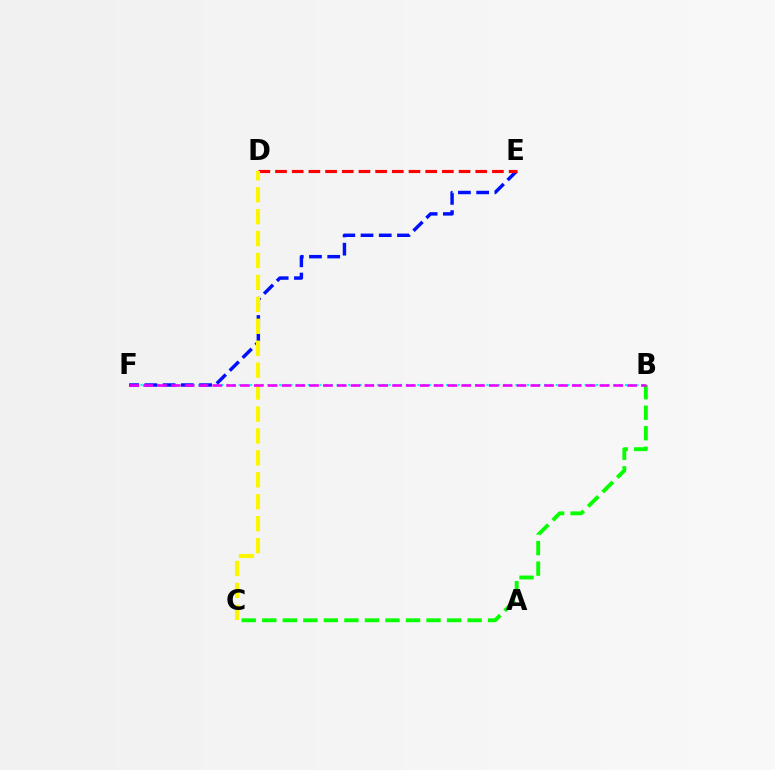{('B', 'F'): [{'color': '#00fff6', 'line_style': 'dotted', 'thickness': 1.57}, {'color': '#ee00ff', 'line_style': 'dashed', 'thickness': 1.88}], ('B', 'C'): [{'color': '#08ff00', 'line_style': 'dashed', 'thickness': 2.79}], ('E', 'F'): [{'color': '#0010ff', 'line_style': 'dashed', 'thickness': 2.48}], ('D', 'E'): [{'color': '#ff0000', 'line_style': 'dashed', 'thickness': 2.27}], ('C', 'D'): [{'color': '#fcf500', 'line_style': 'dashed', 'thickness': 2.98}]}